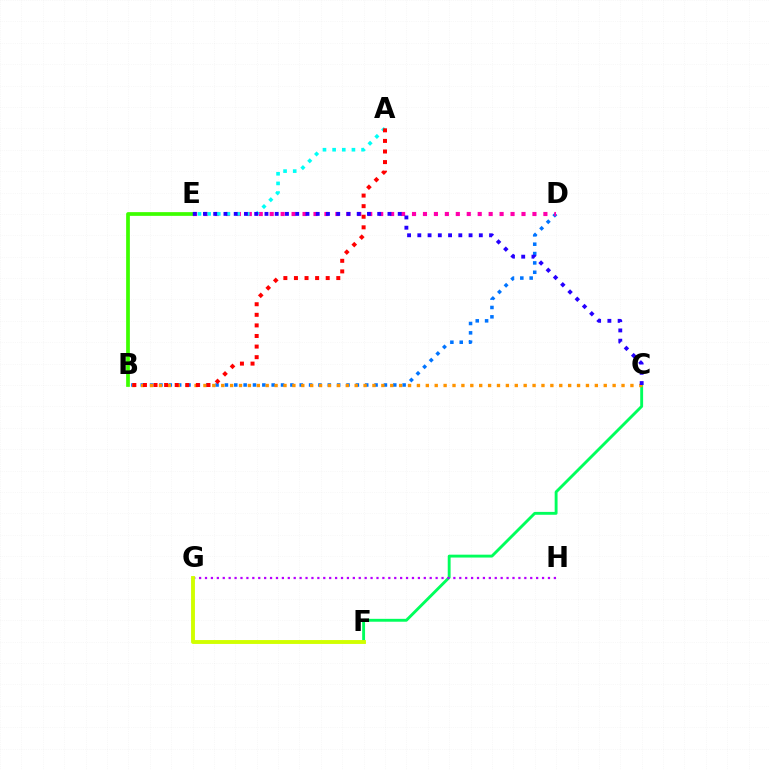{('B', 'D'): [{'color': '#0074ff', 'line_style': 'dotted', 'thickness': 2.54}], ('C', 'F'): [{'color': '#00ff5c', 'line_style': 'solid', 'thickness': 2.07}], ('B', 'E'): [{'color': '#3dff00', 'line_style': 'solid', 'thickness': 2.68}], ('G', 'H'): [{'color': '#b900ff', 'line_style': 'dotted', 'thickness': 1.61}], ('D', 'E'): [{'color': '#ff00ac', 'line_style': 'dotted', 'thickness': 2.97}], ('B', 'C'): [{'color': '#ff9400', 'line_style': 'dotted', 'thickness': 2.42}], ('A', 'E'): [{'color': '#00fff6', 'line_style': 'dotted', 'thickness': 2.62}], ('C', 'E'): [{'color': '#2500ff', 'line_style': 'dotted', 'thickness': 2.78}], ('A', 'B'): [{'color': '#ff0000', 'line_style': 'dotted', 'thickness': 2.88}], ('F', 'G'): [{'color': '#d1ff00', 'line_style': 'solid', 'thickness': 2.79}]}